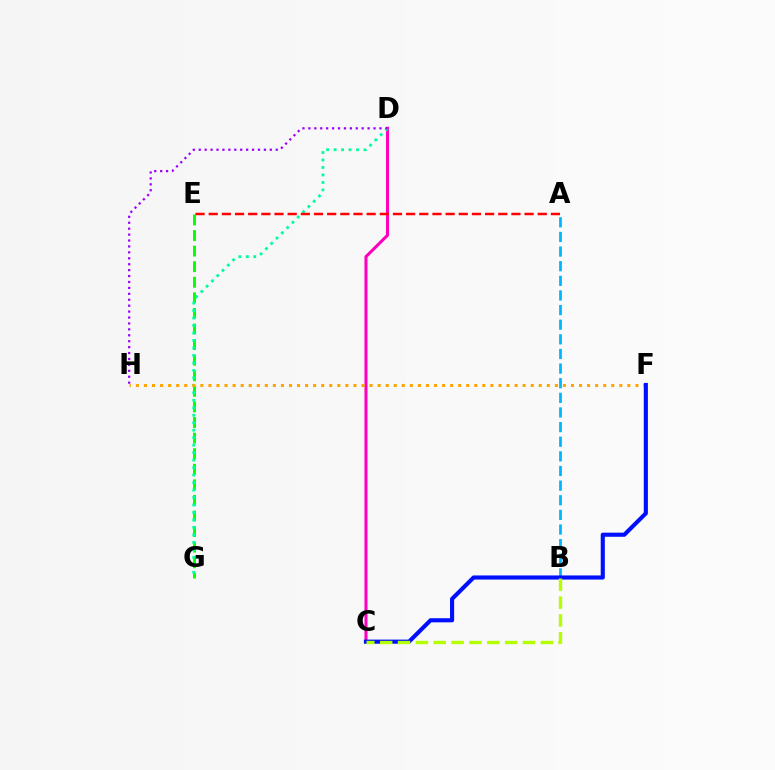{('A', 'B'): [{'color': '#00b5ff', 'line_style': 'dashed', 'thickness': 1.99}], ('C', 'D'): [{'color': '#ff00bd', 'line_style': 'solid', 'thickness': 2.19}], ('E', 'G'): [{'color': '#08ff00', 'line_style': 'dashed', 'thickness': 2.12}], ('D', 'G'): [{'color': '#00ff9d', 'line_style': 'dotted', 'thickness': 2.03}], ('D', 'H'): [{'color': '#9b00ff', 'line_style': 'dotted', 'thickness': 1.61}], ('F', 'H'): [{'color': '#ffa500', 'line_style': 'dotted', 'thickness': 2.19}], ('C', 'F'): [{'color': '#0010ff', 'line_style': 'solid', 'thickness': 2.97}], ('A', 'E'): [{'color': '#ff0000', 'line_style': 'dashed', 'thickness': 1.79}], ('B', 'C'): [{'color': '#b3ff00', 'line_style': 'dashed', 'thickness': 2.43}]}